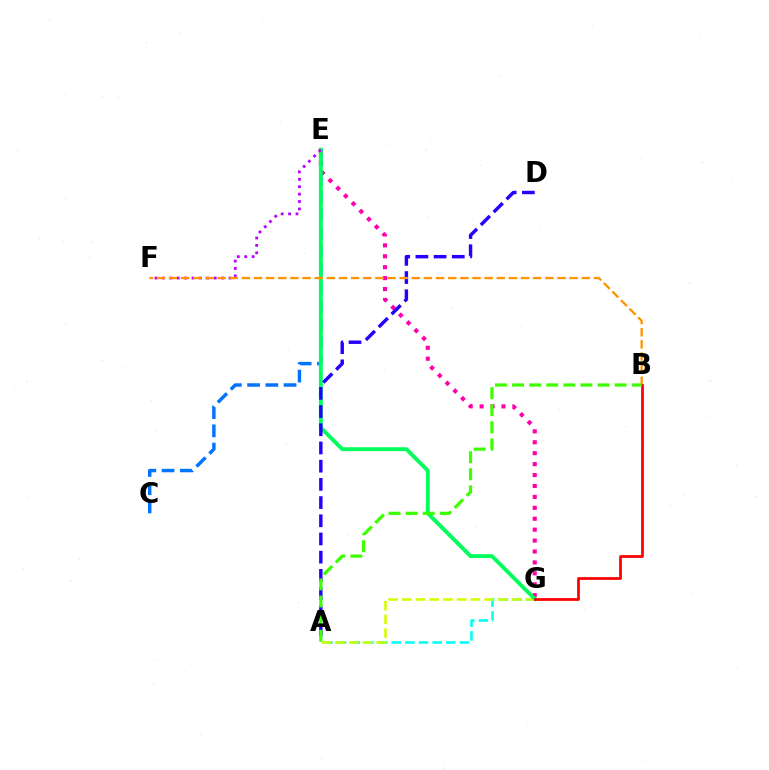{('E', 'G'): [{'color': '#ff00ac', 'line_style': 'dotted', 'thickness': 2.97}, {'color': '#00ff5c', 'line_style': 'solid', 'thickness': 2.79}], ('A', 'G'): [{'color': '#00fff6', 'line_style': 'dashed', 'thickness': 1.86}, {'color': '#d1ff00', 'line_style': 'dashed', 'thickness': 1.86}], ('C', 'E'): [{'color': '#0074ff', 'line_style': 'dashed', 'thickness': 2.48}], ('A', 'D'): [{'color': '#2500ff', 'line_style': 'dashed', 'thickness': 2.47}], ('E', 'F'): [{'color': '#b900ff', 'line_style': 'dotted', 'thickness': 2.01}], ('B', 'F'): [{'color': '#ff9400', 'line_style': 'dashed', 'thickness': 1.65}], ('B', 'G'): [{'color': '#ff0000', 'line_style': 'solid', 'thickness': 1.98}], ('A', 'B'): [{'color': '#3dff00', 'line_style': 'dashed', 'thickness': 2.32}]}